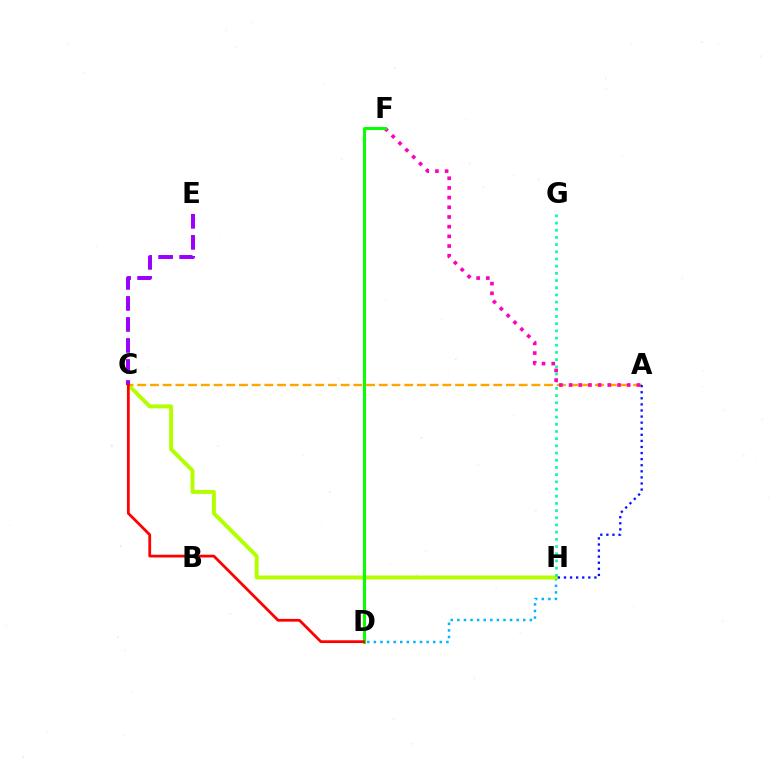{('D', 'H'): [{'color': '#00b5ff', 'line_style': 'dotted', 'thickness': 1.79}], ('C', 'H'): [{'color': '#b3ff00', 'line_style': 'solid', 'thickness': 2.86}], ('A', 'C'): [{'color': '#ffa500', 'line_style': 'dashed', 'thickness': 1.73}], ('G', 'H'): [{'color': '#00ff9d', 'line_style': 'dotted', 'thickness': 1.95}], ('C', 'E'): [{'color': '#9b00ff', 'line_style': 'dashed', 'thickness': 2.85}], ('A', 'F'): [{'color': '#ff00bd', 'line_style': 'dotted', 'thickness': 2.63}], ('A', 'H'): [{'color': '#0010ff', 'line_style': 'dotted', 'thickness': 1.65}], ('D', 'F'): [{'color': '#08ff00', 'line_style': 'solid', 'thickness': 2.18}], ('C', 'D'): [{'color': '#ff0000', 'line_style': 'solid', 'thickness': 1.99}]}